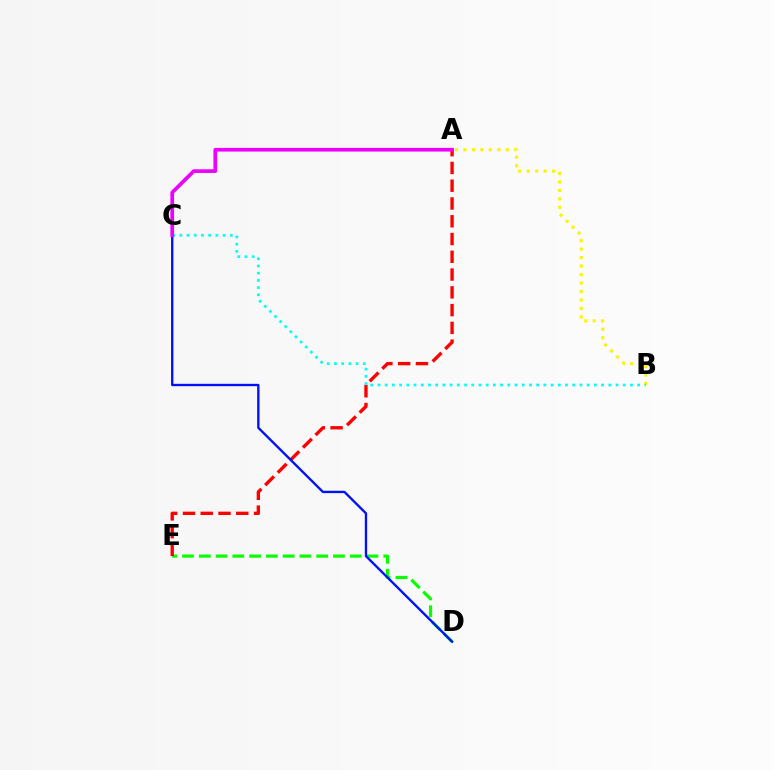{('A', 'B'): [{'color': '#fcf500', 'line_style': 'dotted', 'thickness': 2.3}], ('D', 'E'): [{'color': '#08ff00', 'line_style': 'dashed', 'thickness': 2.28}], ('A', 'E'): [{'color': '#ff0000', 'line_style': 'dashed', 'thickness': 2.41}], ('B', 'C'): [{'color': '#00fff6', 'line_style': 'dotted', 'thickness': 1.96}], ('C', 'D'): [{'color': '#0010ff', 'line_style': 'solid', 'thickness': 1.69}], ('A', 'C'): [{'color': '#ee00ff', 'line_style': 'solid', 'thickness': 2.65}]}